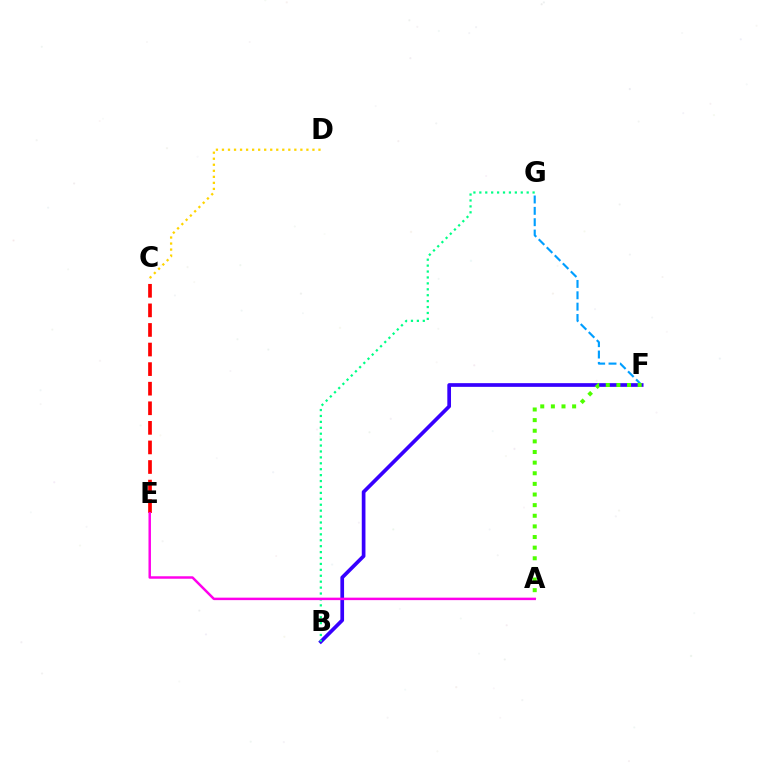{('C', 'E'): [{'color': '#ff0000', 'line_style': 'dashed', 'thickness': 2.66}], ('F', 'G'): [{'color': '#009eff', 'line_style': 'dashed', 'thickness': 1.54}], ('C', 'D'): [{'color': '#ffd500', 'line_style': 'dotted', 'thickness': 1.64}], ('B', 'F'): [{'color': '#3700ff', 'line_style': 'solid', 'thickness': 2.66}], ('B', 'G'): [{'color': '#00ff86', 'line_style': 'dotted', 'thickness': 1.61}], ('A', 'F'): [{'color': '#4fff00', 'line_style': 'dotted', 'thickness': 2.89}], ('A', 'E'): [{'color': '#ff00ed', 'line_style': 'solid', 'thickness': 1.78}]}